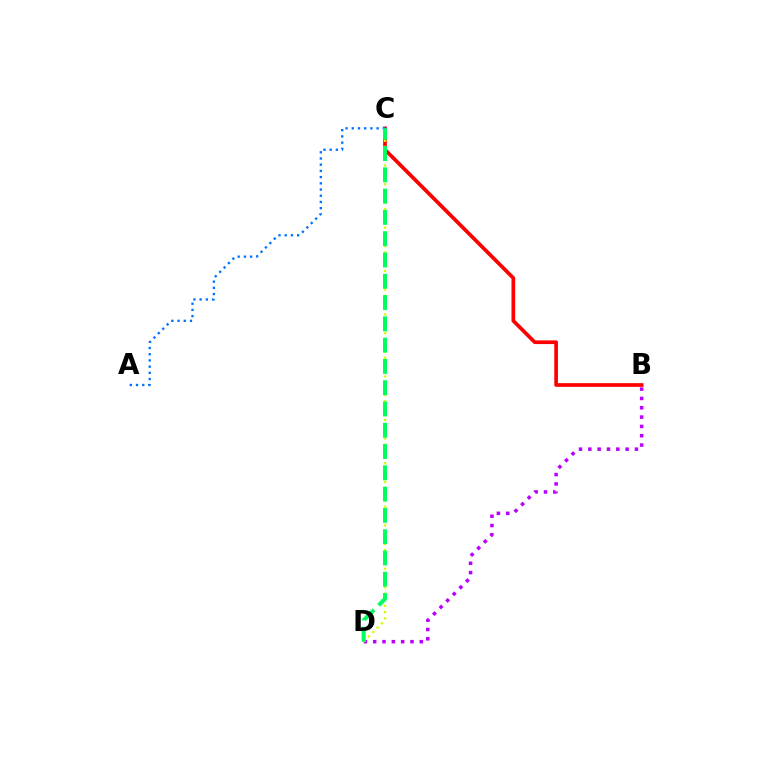{('B', 'C'): [{'color': '#ff0000', 'line_style': 'solid', 'thickness': 2.66}], ('B', 'D'): [{'color': '#b900ff', 'line_style': 'dotted', 'thickness': 2.53}], ('C', 'D'): [{'color': '#d1ff00', 'line_style': 'dotted', 'thickness': 1.69}, {'color': '#00ff5c', 'line_style': 'dashed', 'thickness': 2.89}], ('A', 'C'): [{'color': '#0074ff', 'line_style': 'dotted', 'thickness': 1.69}]}